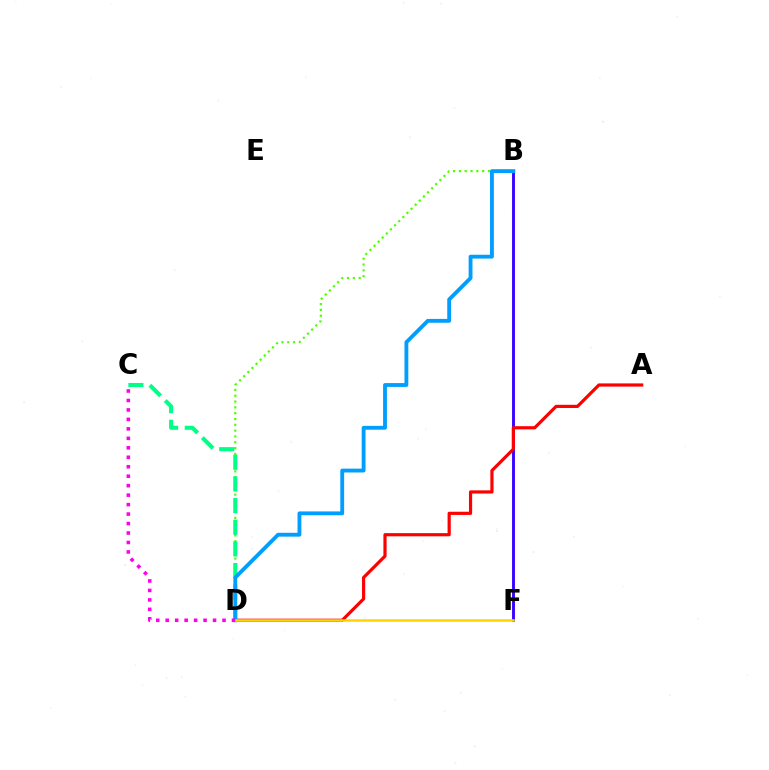{('B', 'D'): [{'color': '#4fff00', 'line_style': 'dotted', 'thickness': 1.58}, {'color': '#009eff', 'line_style': 'solid', 'thickness': 2.76}], ('C', 'D'): [{'color': '#00ff86', 'line_style': 'dashed', 'thickness': 2.94}, {'color': '#ff00ed', 'line_style': 'dotted', 'thickness': 2.57}], ('B', 'F'): [{'color': '#3700ff', 'line_style': 'solid', 'thickness': 2.07}], ('A', 'D'): [{'color': '#ff0000', 'line_style': 'solid', 'thickness': 2.29}], ('D', 'F'): [{'color': '#ffd500', 'line_style': 'solid', 'thickness': 1.81}]}